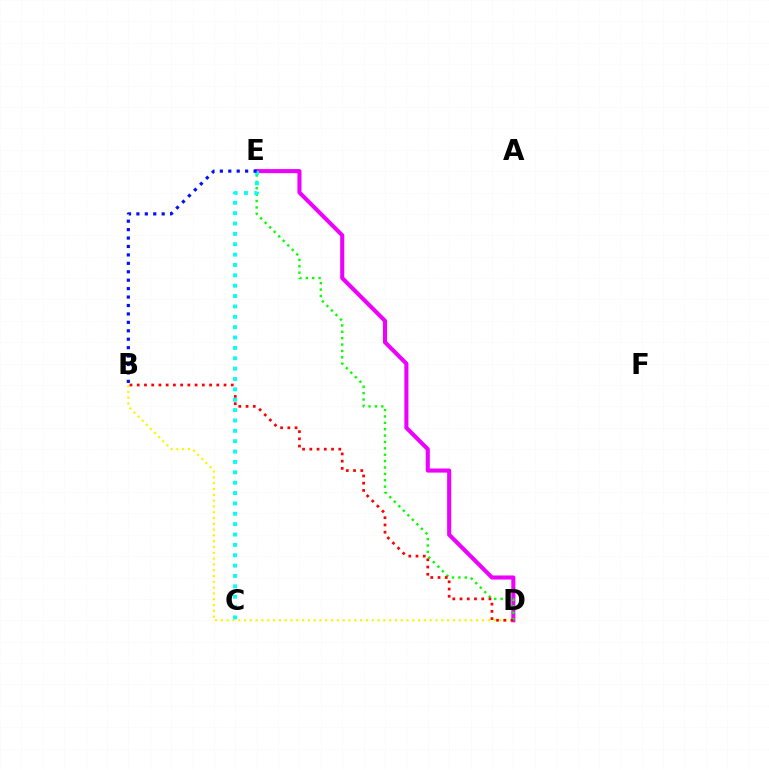{('D', 'E'): [{'color': '#ee00ff', 'line_style': 'solid', 'thickness': 2.94}, {'color': '#08ff00', 'line_style': 'dotted', 'thickness': 1.73}], ('B', 'D'): [{'color': '#fcf500', 'line_style': 'dotted', 'thickness': 1.58}, {'color': '#ff0000', 'line_style': 'dotted', 'thickness': 1.97}], ('C', 'E'): [{'color': '#00fff6', 'line_style': 'dotted', 'thickness': 2.82}], ('B', 'E'): [{'color': '#0010ff', 'line_style': 'dotted', 'thickness': 2.29}]}